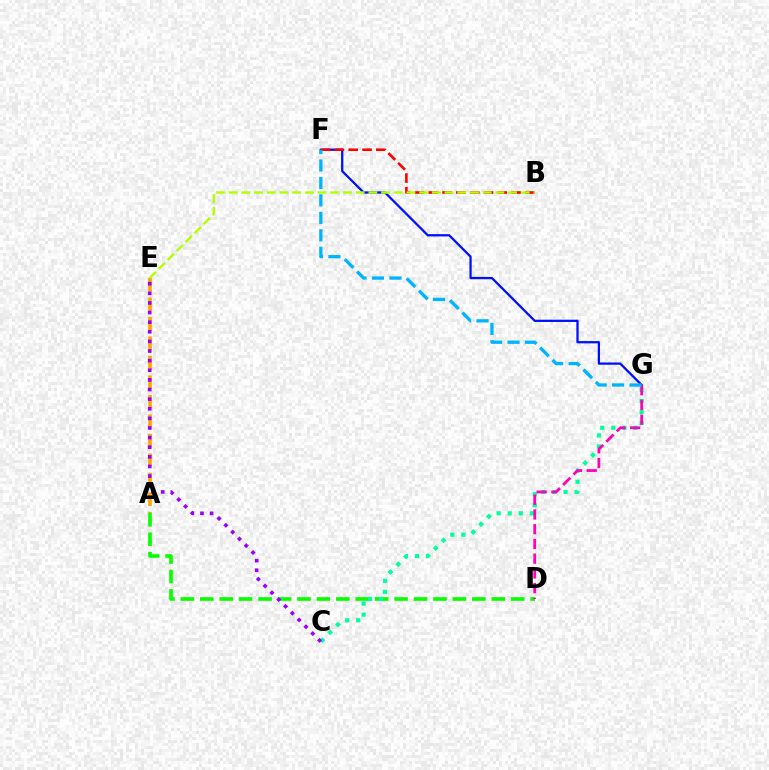{('A', 'E'): [{'color': '#ffa500', 'line_style': 'dashed', 'thickness': 2.65}], ('F', 'G'): [{'color': '#0010ff', 'line_style': 'solid', 'thickness': 1.63}, {'color': '#00b5ff', 'line_style': 'dashed', 'thickness': 2.37}], ('B', 'F'): [{'color': '#ff0000', 'line_style': 'dashed', 'thickness': 1.87}], ('A', 'D'): [{'color': '#08ff00', 'line_style': 'dashed', 'thickness': 2.64}], ('C', 'G'): [{'color': '#00ff9d', 'line_style': 'dotted', 'thickness': 3.0}], ('D', 'G'): [{'color': '#ff00bd', 'line_style': 'dashed', 'thickness': 2.0}], ('B', 'E'): [{'color': '#b3ff00', 'line_style': 'dashed', 'thickness': 1.73}], ('C', 'E'): [{'color': '#9b00ff', 'line_style': 'dotted', 'thickness': 2.61}]}